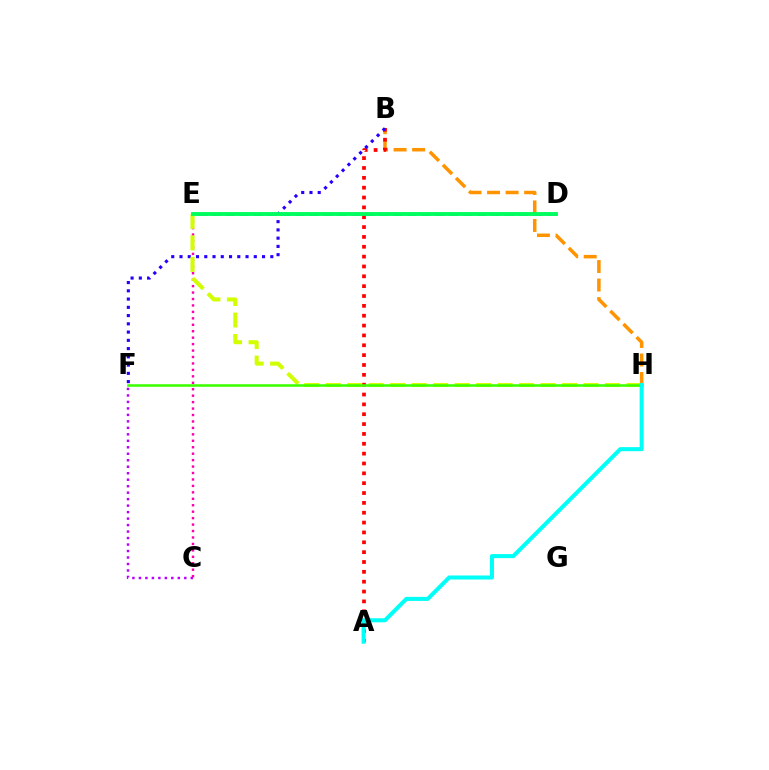{('D', 'E'): [{'color': '#0074ff', 'line_style': 'dashed', 'thickness': 1.9}, {'color': '#00ff5c', 'line_style': 'solid', 'thickness': 2.78}], ('B', 'H'): [{'color': '#ff9400', 'line_style': 'dashed', 'thickness': 2.52}], ('C', 'F'): [{'color': '#b900ff', 'line_style': 'dotted', 'thickness': 1.76}], ('A', 'B'): [{'color': '#ff0000', 'line_style': 'dotted', 'thickness': 2.68}], ('B', 'F'): [{'color': '#2500ff', 'line_style': 'dotted', 'thickness': 2.24}], ('C', 'E'): [{'color': '#ff00ac', 'line_style': 'dotted', 'thickness': 1.75}], ('E', 'H'): [{'color': '#d1ff00', 'line_style': 'dashed', 'thickness': 2.92}], ('F', 'H'): [{'color': '#3dff00', 'line_style': 'solid', 'thickness': 1.84}], ('A', 'H'): [{'color': '#00fff6', 'line_style': 'solid', 'thickness': 2.91}]}